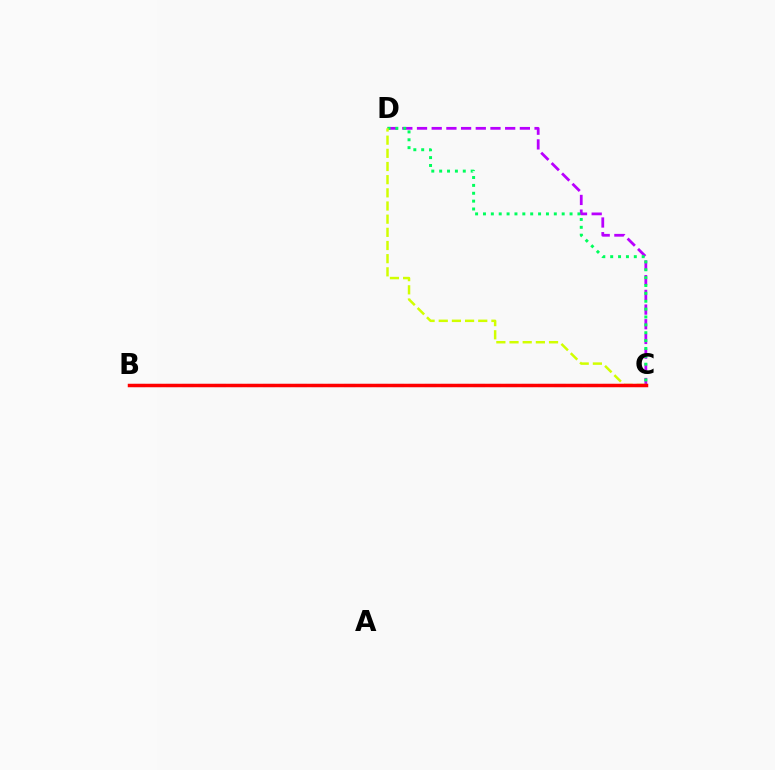{('C', 'D'): [{'color': '#b900ff', 'line_style': 'dashed', 'thickness': 2.0}, {'color': '#00ff5c', 'line_style': 'dotted', 'thickness': 2.14}, {'color': '#d1ff00', 'line_style': 'dashed', 'thickness': 1.79}], ('B', 'C'): [{'color': '#0074ff', 'line_style': 'dashed', 'thickness': 2.2}, {'color': '#ff0000', 'line_style': 'solid', 'thickness': 2.51}]}